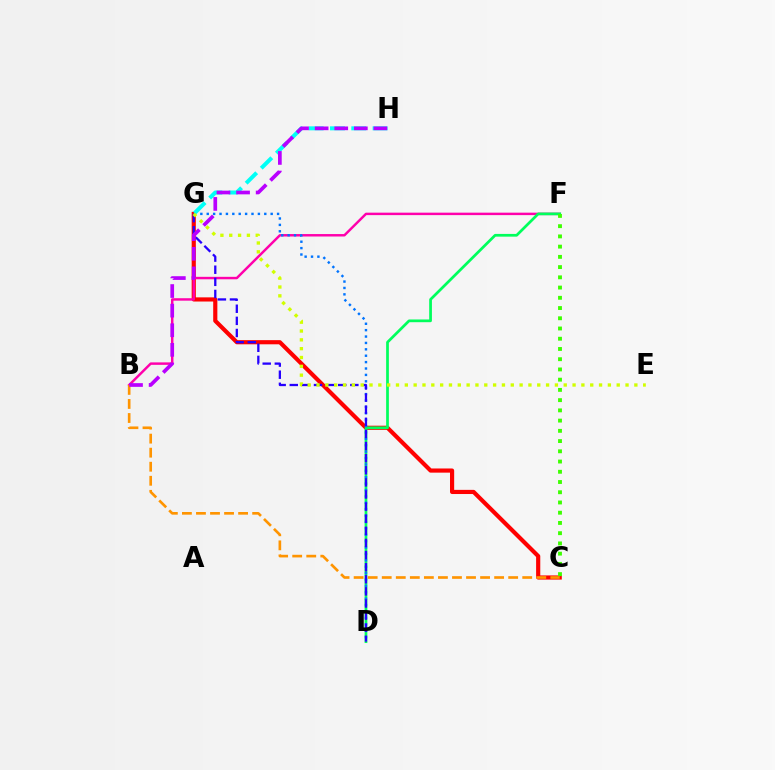{('C', 'G'): [{'color': '#ff0000', 'line_style': 'solid', 'thickness': 2.99}], ('B', 'F'): [{'color': '#ff00ac', 'line_style': 'solid', 'thickness': 1.77}], ('D', 'F'): [{'color': '#00ff5c', 'line_style': 'solid', 'thickness': 1.97}], ('D', 'G'): [{'color': '#0074ff', 'line_style': 'dotted', 'thickness': 1.74}, {'color': '#2500ff', 'line_style': 'dashed', 'thickness': 1.65}], ('B', 'C'): [{'color': '#ff9400', 'line_style': 'dashed', 'thickness': 1.91}], ('G', 'H'): [{'color': '#00fff6', 'line_style': 'dashed', 'thickness': 2.89}], ('B', 'H'): [{'color': '#b900ff', 'line_style': 'dashed', 'thickness': 2.66}], ('C', 'F'): [{'color': '#3dff00', 'line_style': 'dotted', 'thickness': 2.78}], ('E', 'G'): [{'color': '#d1ff00', 'line_style': 'dotted', 'thickness': 2.4}]}